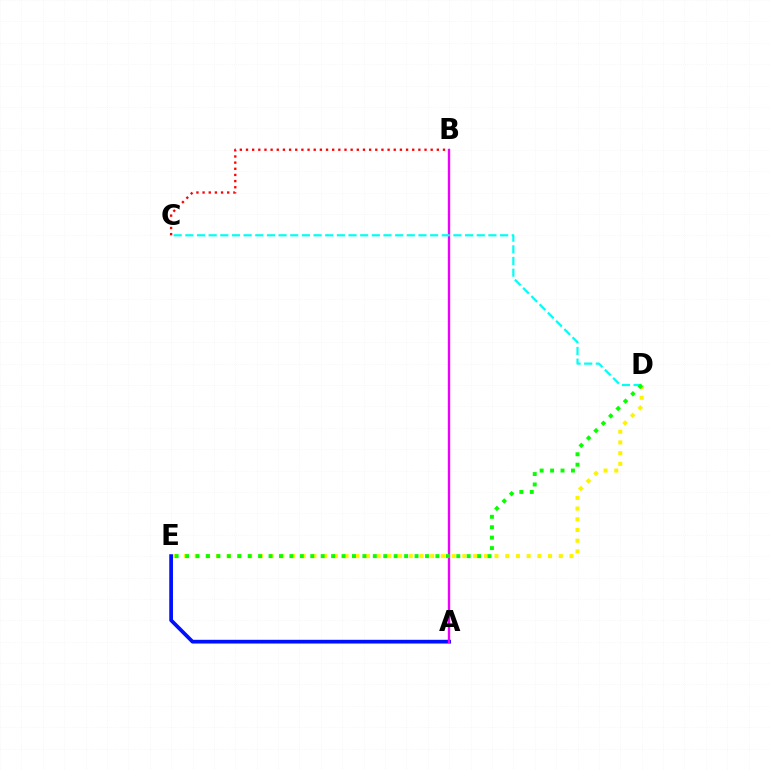{('D', 'E'): [{'color': '#fcf500', 'line_style': 'dotted', 'thickness': 2.91}, {'color': '#08ff00', 'line_style': 'dotted', 'thickness': 2.83}], ('A', 'E'): [{'color': '#0010ff', 'line_style': 'solid', 'thickness': 2.69}], ('B', 'C'): [{'color': '#ff0000', 'line_style': 'dotted', 'thickness': 1.67}], ('A', 'B'): [{'color': '#ee00ff', 'line_style': 'solid', 'thickness': 1.7}], ('C', 'D'): [{'color': '#00fff6', 'line_style': 'dashed', 'thickness': 1.58}]}